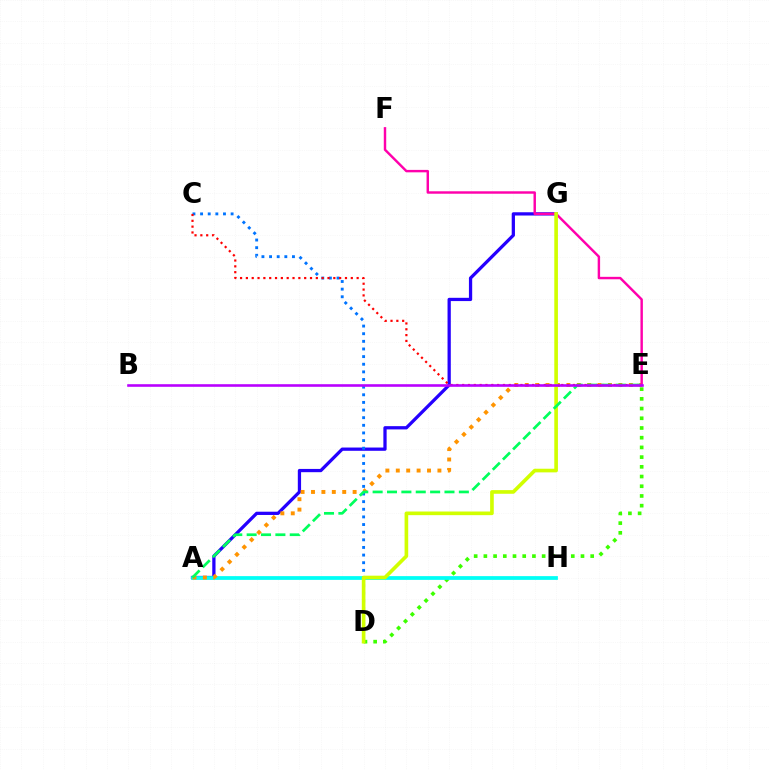{('A', 'G'): [{'color': '#2500ff', 'line_style': 'solid', 'thickness': 2.35}], ('D', 'E'): [{'color': '#3dff00', 'line_style': 'dotted', 'thickness': 2.64}], ('A', 'H'): [{'color': '#00fff6', 'line_style': 'solid', 'thickness': 2.7}], ('A', 'E'): [{'color': '#ff9400', 'line_style': 'dotted', 'thickness': 2.83}, {'color': '#00ff5c', 'line_style': 'dashed', 'thickness': 1.95}], ('C', 'D'): [{'color': '#0074ff', 'line_style': 'dotted', 'thickness': 2.07}], ('E', 'F'): [{'color': '#ff00ac', 'line_style': 'solid', 'thickness': 1.75}], ('C', 'E'): [{'color': '#ff0000', 'line_style': 'dotted', 'thickness': 1.58}], ('D', 'G'): [{'color': '#d1ff00', 'line_style': 'solid', 'thickness': 2.62}], ('B', 'E'): [{'color': '#b900ff', 'line_style': 'solid', 'thickness': 1.87}]}